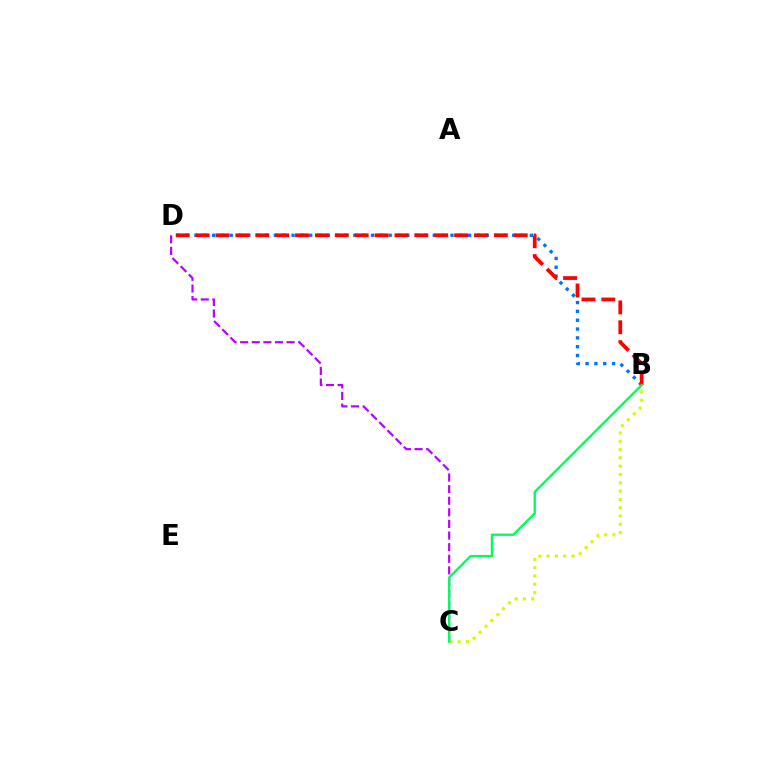{('C', 'D'): [{'color': '#b900ff', 'line_style': 'dashed', 'thickness': 1.58}], ('B', 'D'): [{'color': '#0074ff', 'line_style': 'dotted', 'thickness': 2.4}, {'color': '#ff0000', 'line_style': 'dashed', 'thickness': 2.7}], ('B', 'C'): [{'color': '#d1ff00', 'line_style': 'dotted', 'thickness': 2.26}, {'color': '#00ff5c', 'line_style': 'solid', 'thickness': 1.71}]}